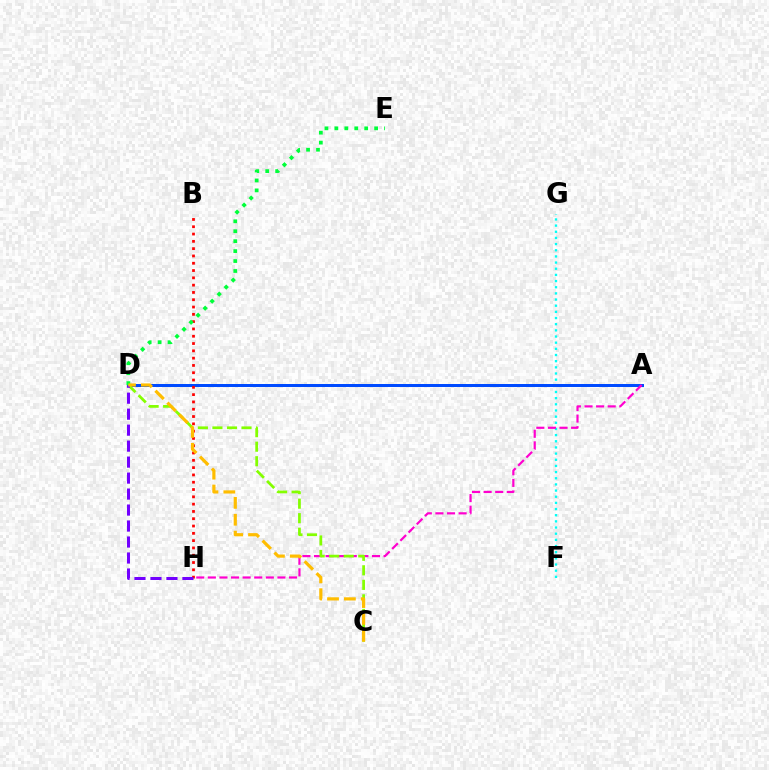{('F', 'G'): [{'color': '#00fff6', 'line_style': 'dotted', 'thickness': 1.67}], ('A', 'D'): [{'color': '#004bff', 'line_style': 'solid', 'thickness': 2.16}], ('B', 'H'): [{'color': '#ff0000', 'line_style': 'dotted', 'thickness': 1.98}], ('A', 'H'): [{'color': '#ff00cf', 'line_style': 'dashed', 'thickness': 1.58}], ('C', 'D'): [{'color': '#84ff00', 'line_style': 'dashed', 'thickness': 1.97}, {'color': '#ffbd00', 'line_style': 'dashed', 'thickness': 2.29}], ('D', 'E'): [{'color': '#00ff39', 'line_style': 'dotted', 'thickness': 2.7}], ('D', 'H'): [{'color': '#7200ff', 'line_style': 'dashed', 'thickness': 2.17}]}